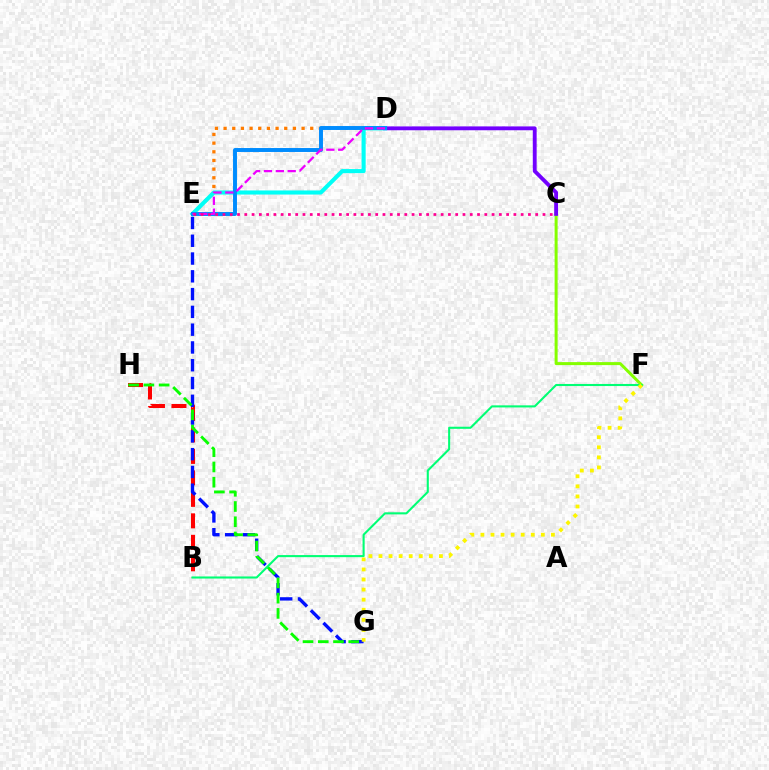{('B', 'H'): [{'color': '#ff0000', 'line_style': 'dashed', 'thickness': 2.92}], ('C', 'F'): [{'color': '#84ff00', 'line_style': 'solid', 'thickness': 2.16}], ('C', 'D'): [{'color': '#7200ff', 'line_style': 'solid', 'thickness': 2.77}], ('D', 'E'): [{'color': '#ff7c00', 'line_style': 'dotted', 'thickness': 2.35}, {'color': '#00fff6', 'line_style': 'solid', 'thickness': 2.95}, {'color': '#008cff', 'line_style': 'solid', 'thickness': 2.83}, {'color': '#ee00ff', 'line_style': 'dashed', 'thickness': 1.61}], ('E', 'G'): [{'color': '#0010ff', 'line_style': 'dashed', 'thickness': 2.42}], ('G', 'H'): [{'color': '#08ff00', 'line_style': 'dashed', 'thickness': 2.07}], ('B', 'F'): [{'color': '#00ff74', 'line_style': 'solid', 'thickness': 1.51}], ('F', 'G'): [{'color': '#fcf500', 'line_style': 'dotted', 'thickness': 2.74}], ('C', 'E'): [{'color': '#ff0094', 'line_style': 'dotted', 'thickness': 1.98}]}